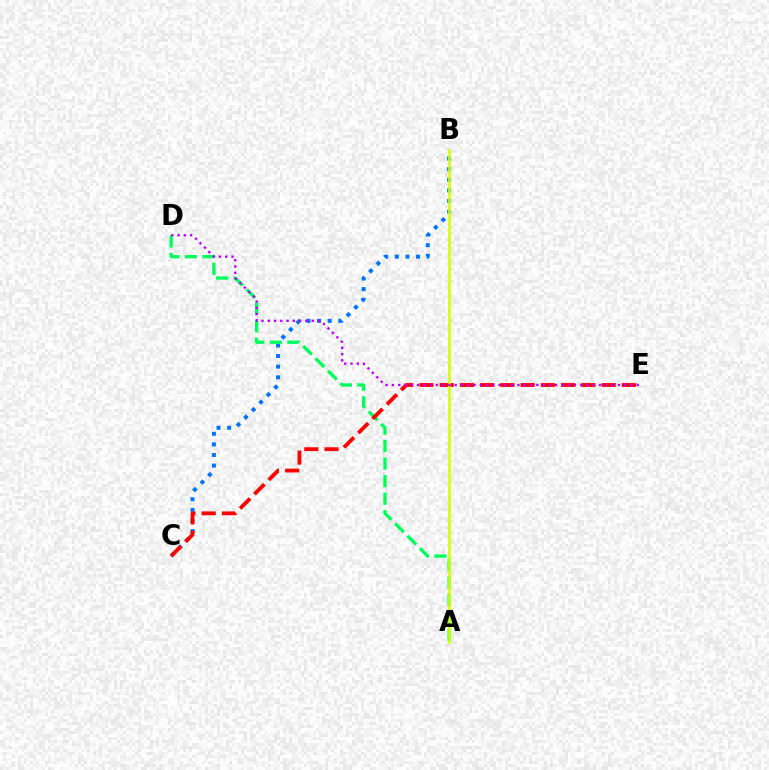{('B', 'C'): [{'color': '#0074ff', 'line_style': 'dotted', 'thickness': 2.89}], ('A', 'D'): [{'color': '#00ff5c', 'line_style': 'dashed', 'thickness': 2.38}], ('C', 'E'): [{'color': '#ff0000', 'line_style': 'dashed', 'thickness': 2.75}], ('A', 'B'): [{'color': '#d1ff00', 'line_style': 'solid', 'thickness': 1.81}], ('D', 'E'): [{'color': '#b900ff', 'line_style': 'dotted', 'thickness': 1.71}]}